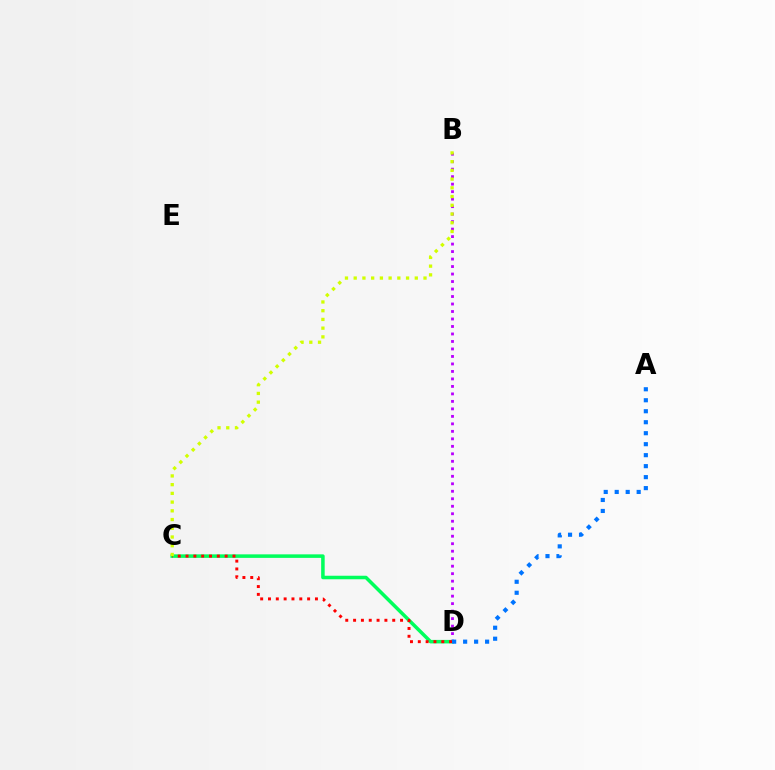{('B', 'D'): [{'color': '#b900ff', 'line_style': 'dotted', 'thickness': 2.04}], ('C', 'D'): [{'color': '#00ff5c', 'line_style': 'solid', 'thickness': 2.54}, {'color': '#ff0000', 'line_style': 'dotted', 'thickness': 2.13}], ('A', 'D'): [{'color': '#0074ff', 'line_style': 'dotted', 'thickness': 2.98}], ('B', 'C'): [{'color': '#d1ff00', 'line_style': 'dotted', 'thickness': 2.37}]}